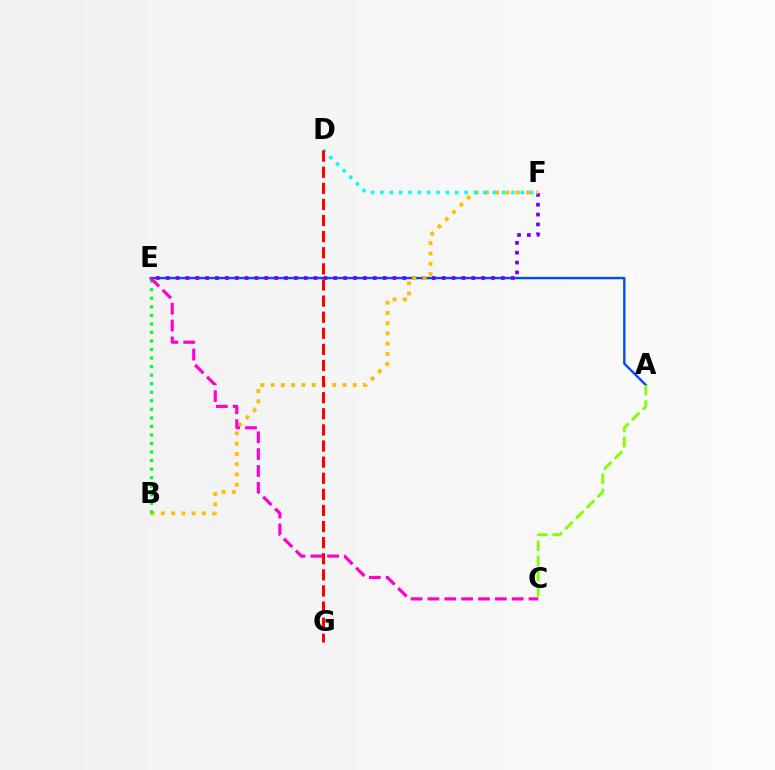{('A', 'E'): [{'color': '#004bff', 'line_style': 'solid', 'thickness': 1.71}], ('E', 'F'): [{'color': '#7200ff', 'line_style': 'dotted', 'thickness': 2.68}], ('A', 'C'): [{'color': '#84ff00', 'line_style': 'dashed', 'thickness': 2.06}], ('B', 'F'): [{'color': '#ffbd00', 'line_style': 'dotted', 'thickness': 2.79}], ('B', 'E'): [{'color': '#00ff39', 'line_style': 'dotted', 'thickness': 2.32}], ('C', 'E'): [{'color': '#ff00cf', 'line_style': 'dashed', 'thickness': 2.29}], ('D', 'F'): [{'color': '#00fff6', 'line_style': 'dotted', 'thickness': 2.54}], ('D', 'G'): [{'color': '#ff0000', 'line_style': 'dashed', 'thickness': 2.19}]}